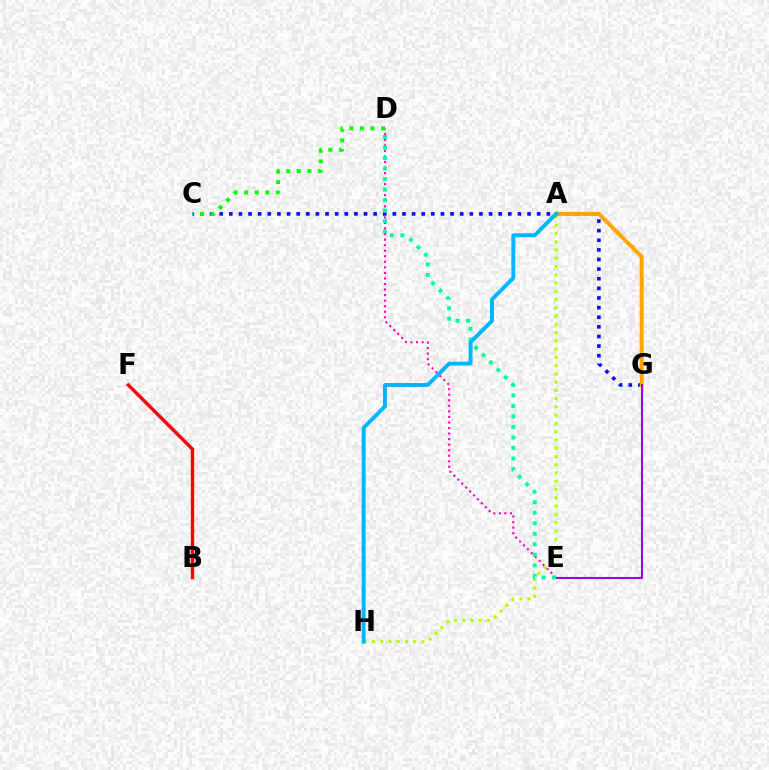{('B', 'F'): [{'color': '#ff0000', 'line_style': 'solid', 'thickness': 2.46}], ('C', 'G'): [{'color': '#0010ff', 'line_style': 'dotted', 'thickness': 2.61}], ('A', 'G'): [{'color': '#ffa500', 'line_style': 'solid', 'thickness': 2.86}], ('E', 'G'): [{'color': '#9b00ff', 'line_style': 'solid', 'thickness': 1.51}], ('D', 'E'): [{'color': '#ff00bd', 'line_style': 'dotted', 'thickness': 1.51}, {'color': '#00ff9d', 'line_style': 'dotted', 'thickness': 2.86}], ('A', 'H'): [{'color': '#b3ff00', 'line_style': 'dotted', 'thickness': 2.24}, {'color': '#00b5ff', 'line_style': 'solid', 'thickness': 2.82}], ('C', 'D'): [{'color': '#08ff00', 'line_style': 'dotted', 'thickness': 2.88}]}